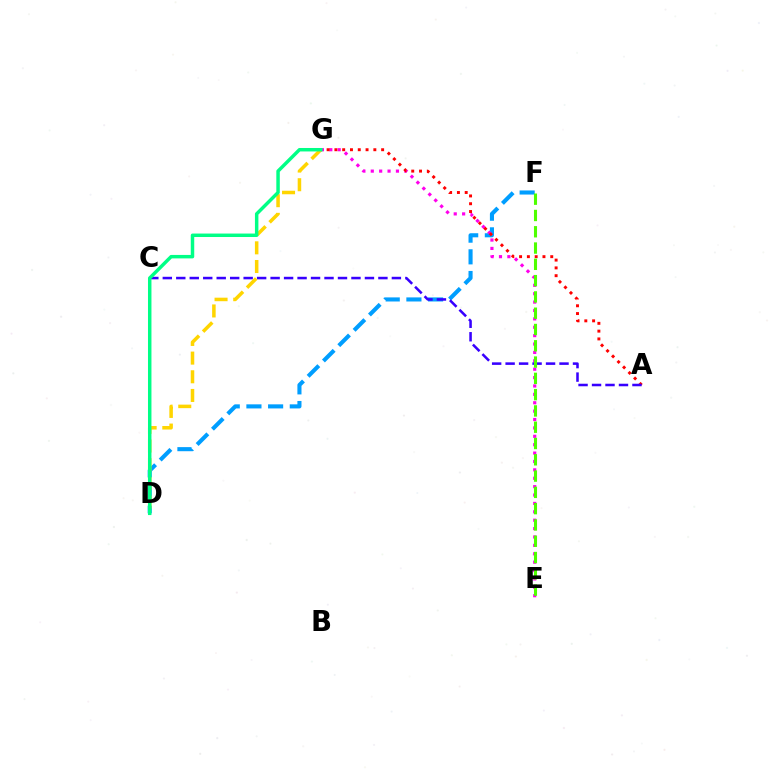{('D', 'F'): [{'color': '#009eff', 'line_style': 'dashed', 'thickness': 2.95}], ('E', 'G'): [{'color': '#ff00ed', 'line_style': 'dotted', 'thickness': 2.28}], ('A', 'G'): [{'color': '#ff0000', 'line_style': 'dotted', 'thickness': 2.12}], ('A', 'C'): [{'color': '#3700ff', 'line_style': 'dashed', 'thickness': 1.83}], ('D', 'G'): [{'color': '#ffd500', 'line_style': 'dashed', 'thickness': 2.54}, {'color': '#00ff86', 'line_style': 'solid', 'thickness': 2.49}], ('E', 'F'): [{'color': '#4fff00', 'line_style': 'dashed', 'thickness': 2.21}]}